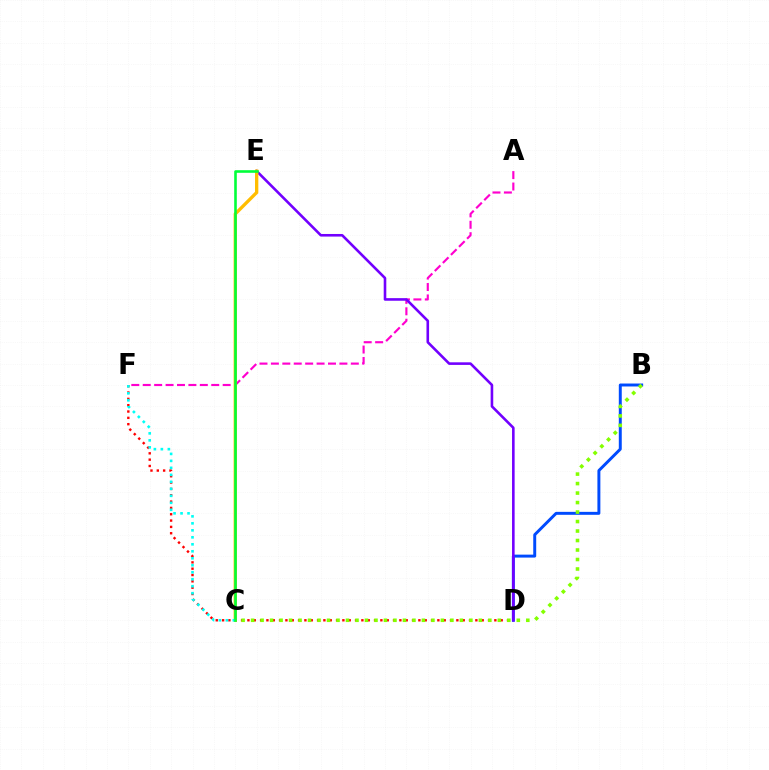{('A', 'F'): [{'color': '#ff00cf', 'line_style': 'dashed', 'thickness': 1.55}], ('B', 'D'): [{'color': '#004bff', 'line_style': 'solid', 'thickness': 2.13}], ('D', 'F'): [{'color': '#ff0000', 'line_style': 'dotted', 'thickness': 1.72}], ('D', 'E'): [{'color': '#7200ff', 'line_style': 'solid', 'thickness': 1.87}], ('C', 'E'): [{'color': '#ffbd00', 'line_style': 'solid', 'thickness': 2.38}, {'color': '#00ff39', 'line_style': 'solid', 'thickness': 1.87}], ('C', 'F'): [{'color': '#00fff6', 'line_style': 'dotted', 'thickness': 1.9}], ('B', 'C'): [{'color': '#84ff00', 'line_style': 'dotted', 'thickness': 2.58}]}